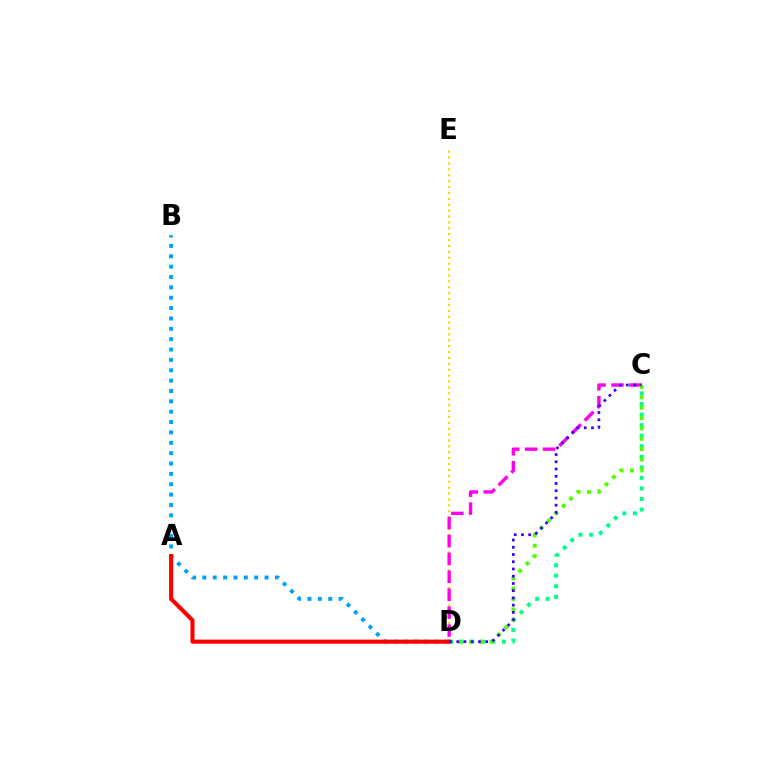{('C', 'D'): [{'color': '#00ff86', 'line_style': 'dotted', 'thickness': 2.87}, {'color': '#ff00ed', 'line_style': 'dashed', 'thickness': 2.43}, {'color': '#4fff00', 'line_style': 'dotted', 'thickness': 2.82}, {'color': '#3700ff', 'line_style': 'dotted', 'thickness': 1.97}], ('D', 'E'): [{'color': '#ffd500', 'line_style': 'dotted', 'thickness': 1.6}], ('B', 'D'): [{'color': '#009eff', 'line_style': 'dotted', 'thickness': 2.82}], ('A', 'D'): [{'color': '#ff0000', 'line_style': 'solid', 'thickness': 2.94}]}